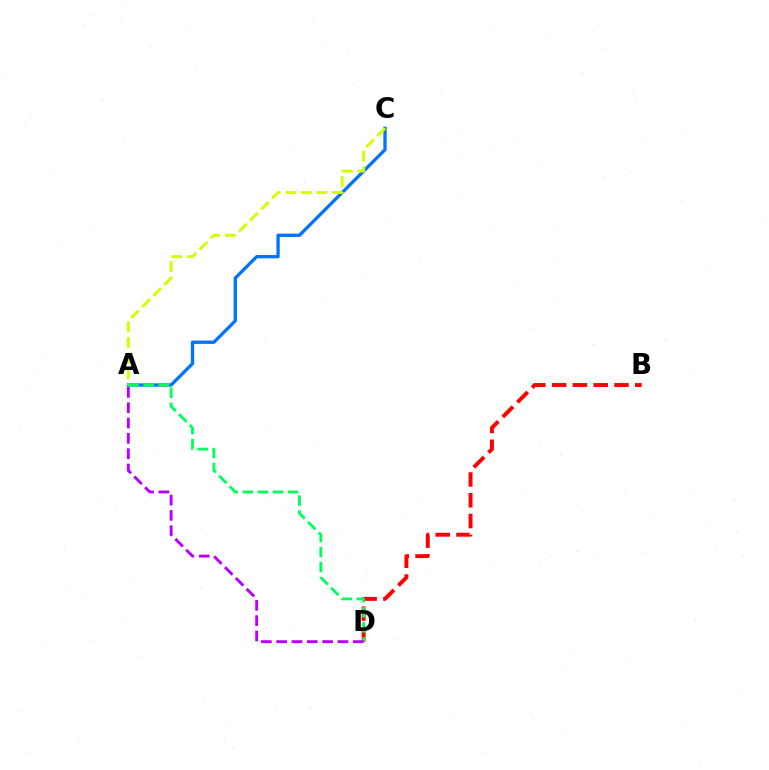{('A', 'C'): [{'color': '#0074ff', 'line_style': 'solid', 'thickness': 2.38}, {'color': '#d1ff00', 'line_style': 'dashed', 'thickness': 2.12}], ('B', 'D'): [{'color': '#ff0000', 'line_style': 'dashed', 'thickness': 2.82}], ('A', 'D'): [{'color': '#00ff5c', 'line_style': 'dashed', 'thickness': 2.05}, {'color': '#b900ff', 'line_style': 'dashed', 'thickness': 2.08}]}